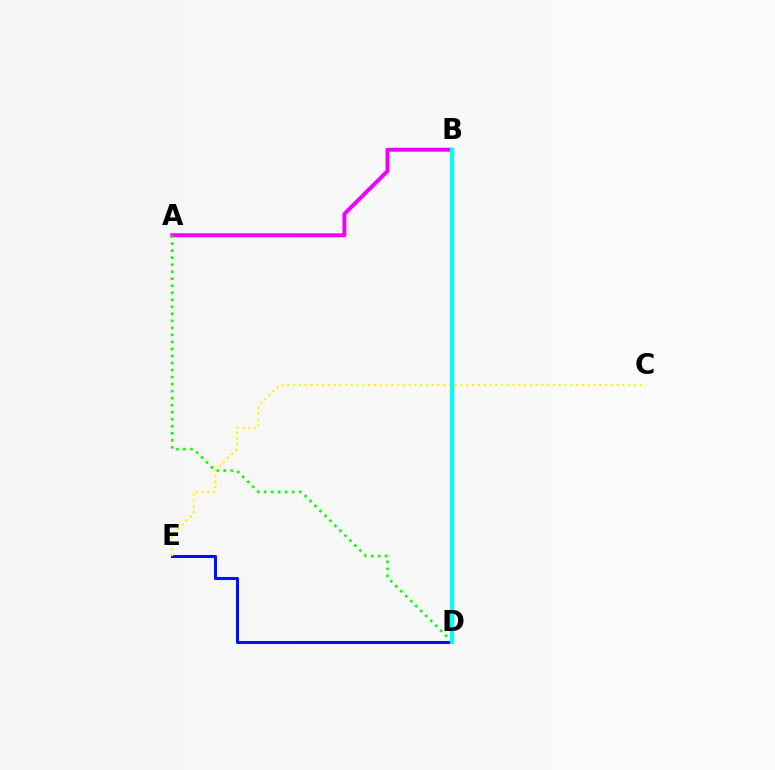{('A', 'B'): [{'color': '#ee00ff', 'line_style': 'solid', 'thickness': 2.84}], ('D', 'E'): [{'color': '#0010ff', 'line_style': 'solid', 'thickness': 2.2}], ('A', 'D'): [{'color': '#08ff00', 'line_style': 'dotted', 'thickness': 1.91}], ('B', 'D'): [{'color': '#ff0000', 'line_style': 'dashed', 'thickness': 1.68}, {'color': '#00fff6', 'line_style': 'solid', 'thickness': 3.0}], ('C', 'E'): [{'color': '#fcf500', 'line_style': 'dotted', 'thickness': 1.57}]}